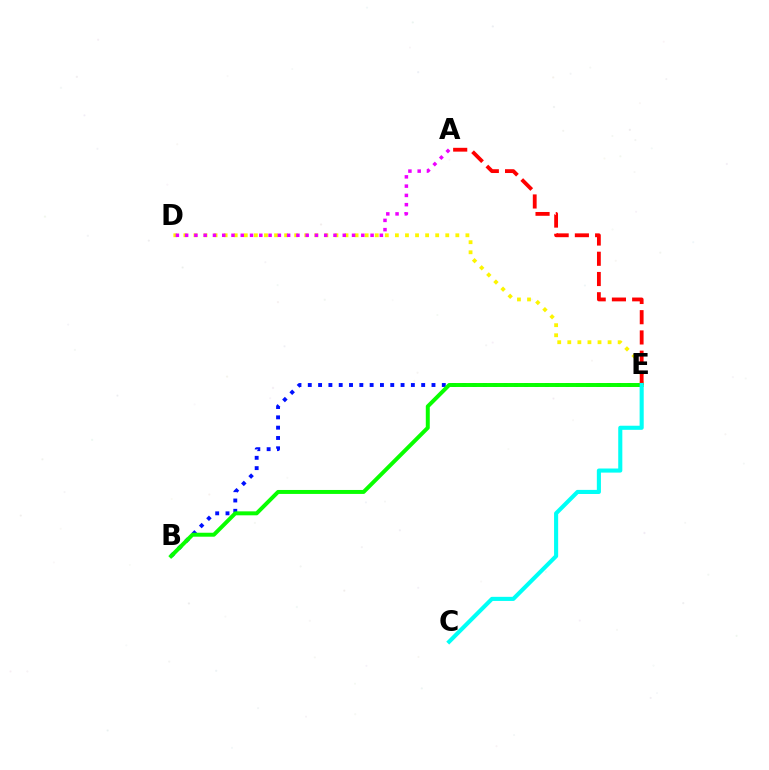{('D', 'E'): [{'color': '#fcf500', 'line_style': 'dotted', 'thickness': 2.74}], ('A', 'D'): [{'color': '#ee00ff', 'line_style': 'dotted', 'thickness': 2.52}], ('B', 'E'): [{'color': '#0010ff', 'line_style': 'dotted', 'thickness': 2.8}, {'color': '#08ff00', 'line_style': 'solid', 'thickness': 2.85}], ('A', 'E'): [{'color': '#ff0000', 'line_style': 'dashed', 'thickness': 2.75}], ('C', 'E'): [{'color': '#00fff6', 'line_style': 'solid', 'thickness': 2.95}]}